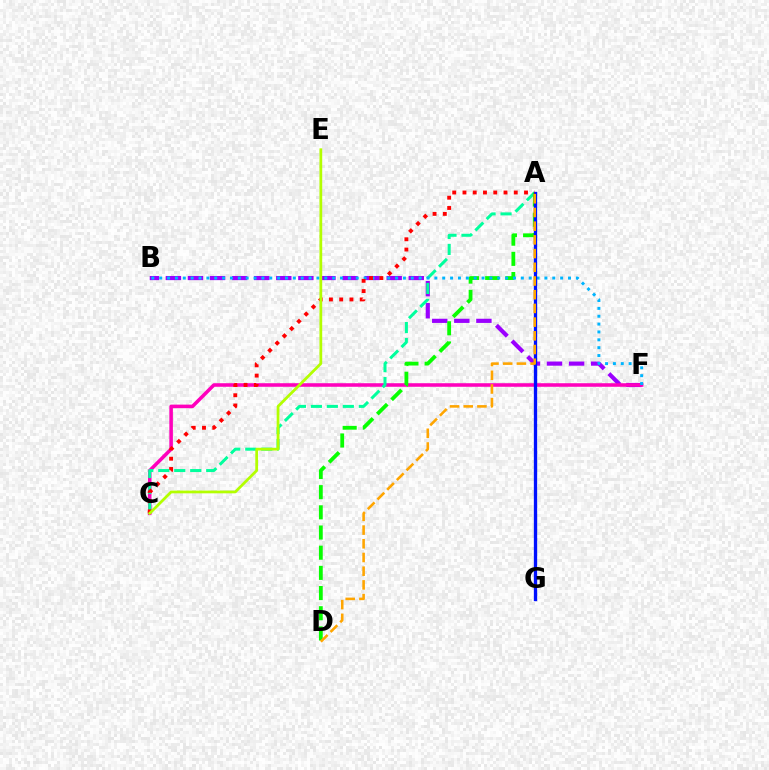{('B', 'F'): [{'color': '#9b00ff', 'line_style': 'dashed', 'thickness': 3.0}, {'color': '#00b5ff', 'line_style': 'dotted', 'thickness': 2.14}], ('C', 'F'): [{'color': '#ff00bd', 'line_style': 'solid', 'thickness': 2.56}], ('A', 'C'): [{'color': '#00ff9d', 'line_style': 'dashed', 'thickness': 2.17}, {'color': '#ff0000', 'line_style': 'dotted', 'thickness': 2.79}], ('A', 'D'): [{'color': '#08ff00', 'line_style': 'dashed', 'thickness': 2.74}, {'color': '#ffa500', 'line_style': 'dashed', 'thickness': 1.86}], ('A', 'G'): [{'color': '#0010ff', 'line_style': 'solid', 'thickness': 2.38}], ('C', 'E'): [{'color': '#b3ff00', 'line_style': 'solid', 'thickness': 1.99}]}